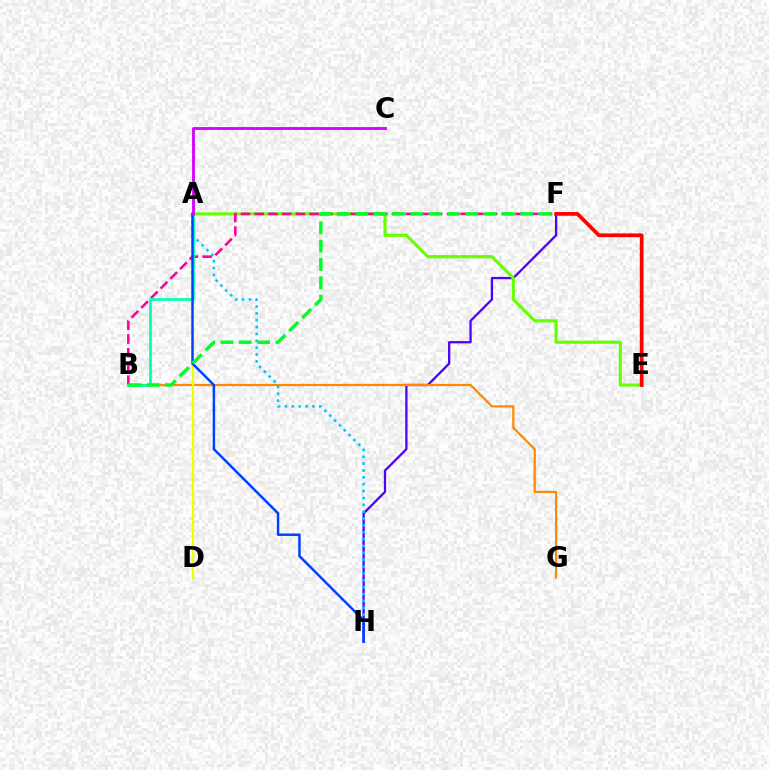{('F', 'H'): [{'color': '#4f00ff', 'line_style': 'solid', 'thickness': 1.64}], ('A', 'E'): [{'color': '#66ff00', 'line_style': 'solid', 'thickness': 2.26}], ('B', 'G'): [{'color': '#ff8800', 'line_style': 'solid', 'thickness': 1.6}], ('A', 'D'): [{'color': '#eeff00', 'line_style': 'solid', 'thickness': 1.59}], ('E', 'F'): [{'color': '#ff0000', 'line_style': 'solid', 'thickness': 2.68}], ('B', 'F'): [{'color': '#ff00a0', 'line_style': 'dashed', 'thickness': 1.86}, {'color': '#00ff27', 'line_style': 'dashed', 'thickness': 2.49}], ('A', 'H'): [{'color': '#00c7ff', 'line_style': 'dotted', 'thickness': 1.86}, {'color': '#003fff', 'line_style': 'solid', 'thickness': 1.76}], ('A', 'B'): [{'color': '#00ffaf', 'line_style': 'solid', 'thickness': 1.95}], ('A', 'C'): [{'color': '#d600ff', 'line_style': 'solid', 'thickness': 2.04}]}